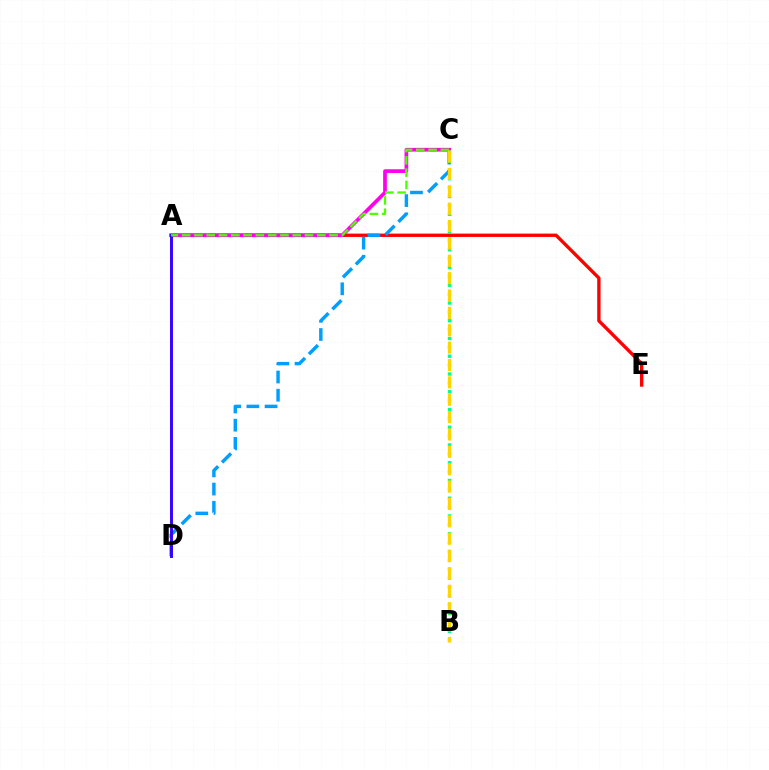{('A', 'E'): [{'color': '#ff0000', 'line_style': 'solid', 'thickness': 2.41}], ('C', 'D'): [{'color': '#009eff', 'line_style': 'dashed', 'thickness': 2.47}], ('A', 'C'): [{'color': '#ff00ed', 'line_style': 'solid', 'thickness': 2.67}, {'color': '#4fff00', 'line_style': 'dashed', 'thickness': 1.67}], ('B', 'C'): [{'color': '#00ff86', 'line_style': 'dotted', 'thickness': 2.41}, {'color': '#ffd500', 'line_style': 'dashed', 'thickness': 2.36}], ('A', 'D'): [{'color': '#3700ff', 'line_style': 'solid', 'thickness': 2.1}]}